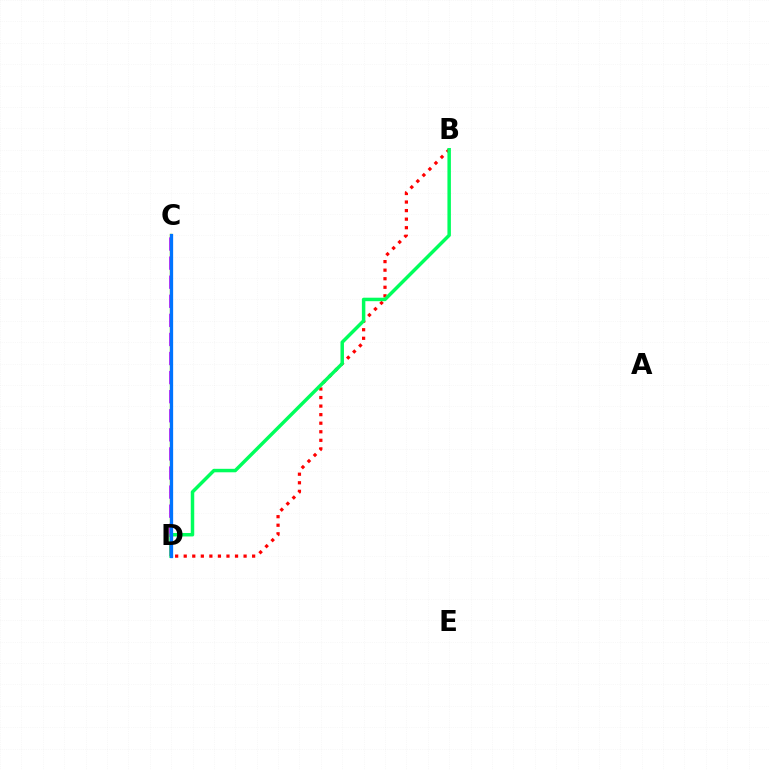{('B', 'D'): [{'color': '#ff0000', 'line_style': 'dotted', 'thickness': 2.32}, {'color': '#00ff5c', 'line_style': 'solid', 'thickness': 2.5}], ('C', 'D'): [{'color': '#d1ff00', 'line_style': 'solid', 'thickness': 1.77}, {'color': '#b900ff', 'line_style': 'dashed', 'thickness': 2.59}, {'color': '#0074ff', 'line_style': 'solid', 'thickness': 2.36}]}